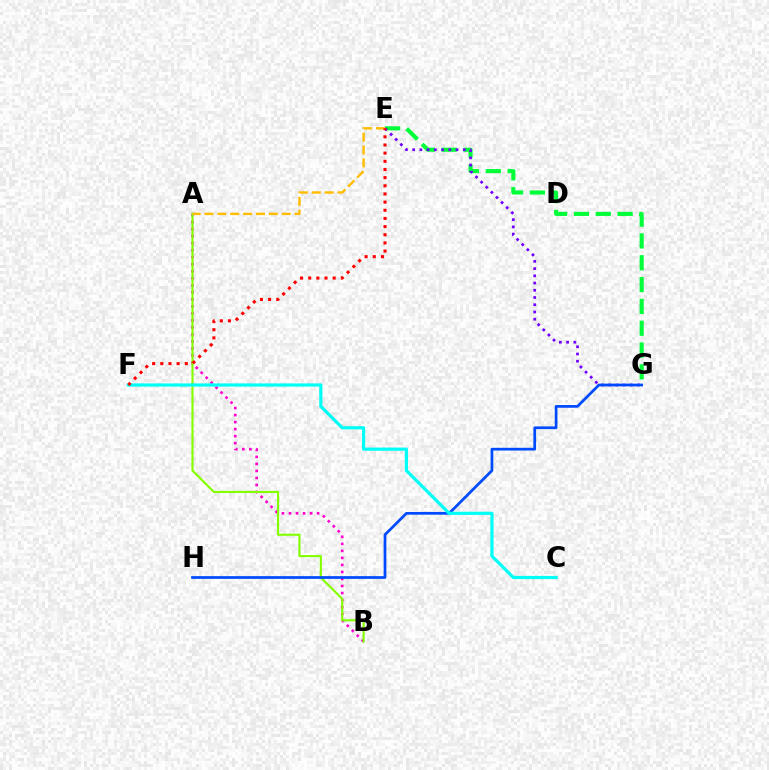{('A', 'B'): [{'color': '#ff00cf', 'line_style': 'dotted', 'thickness': 1.91}, {'color': '#84ff00', 'line_style': 'solid', 'thickness': 1.54}], ('E', 'G'): [{'color': '#00ff39', 'line_style': 'dashed', 'thickness': 2.96}, {'color': '#7200ff', 'line_style': 'dotted', 'thickness': 1.96}], ('G', 'H'): [{'color': '#004bff', 'line_style': 'solid', 'thickness': 1.97}], ('C', 'F'): [{'color': '#00fff6', 'line_style': 'solid', 'thickness': 2.3}], ('A', 'E'): [{'color': '#ffbd00', 'line_style': 'dashed', 'thickness': 1.75}], ('E', 'F'): [{'color': '#ff0000', 'line_style': 'dotted', 'thickness': 2.22}]}